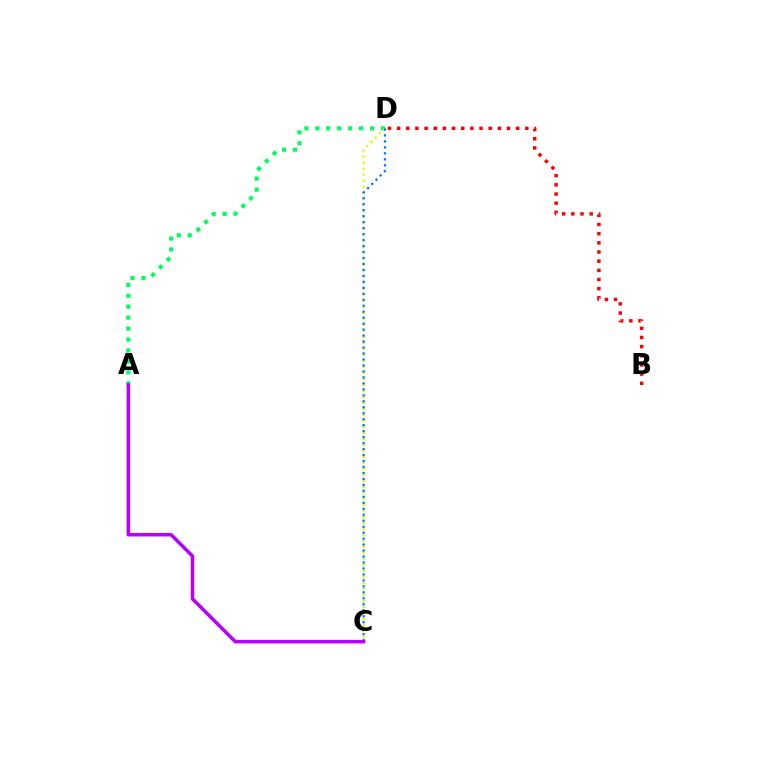{('A', 'D'): [{'color': '#00ff5c', 'line_style': 'dotted', 'thickness': 2.97}], ('C', 'D'): [{'color': '#d1ff00', 'line_style': 'dotted', 'thickness': 1.63}, {'color': '#0074ff', 'line_style': 'dotted', 'thickness': 1.62}], ('B', 'D'): [{'color': '#ff0000', 'line_style': 'dotted', 'thickness': 2.49}], ('A', 'C'): [{'color': '#b900ff', 'line_style': 'solid', 'thickness': 2.53}]}